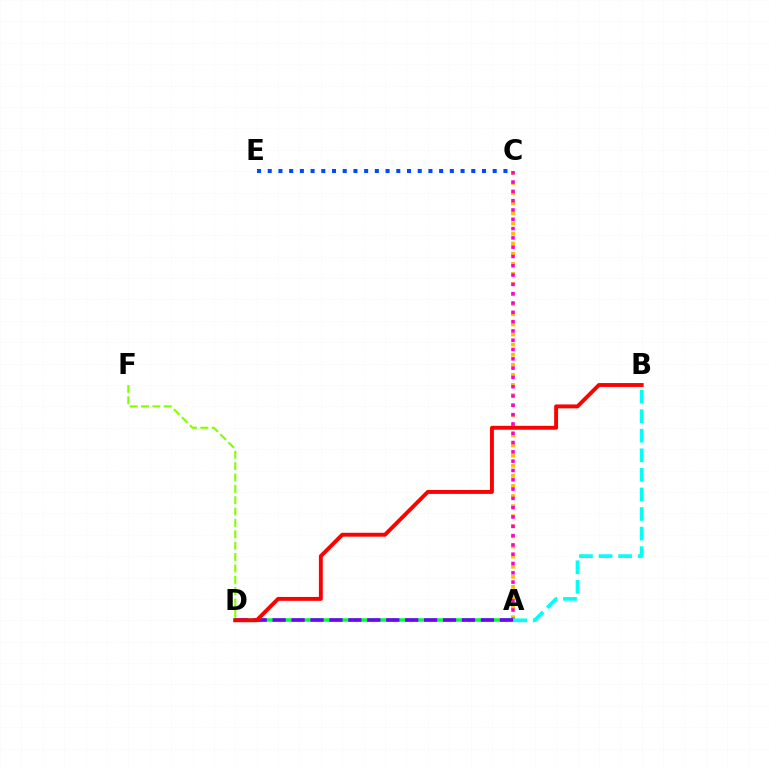{('A', 'C'): [{'color': '#ffbd00', 'line_style': 'dotted', 'thickness': 2.74}, {'color': '#ff00cf', 'line_style': 'dotted', 'thickness': 2.53}], ('C', 'E'): [{'color': '#004bff', 'line_style': 'dotted', 'thickness': 2.91}], ('A', 'D'): [{'color': '#00ff39', 'line_style': 'solid', 'thickness': 2.54}, {'color': '#7200ff', 'line_style': 'dashed', 'thickness': 2.57}], ('A', 'B'): [{'color': '#00fff6', 'line_style': 'dashed', 'thickness': 2.66}], ('D', 'F'): [{'color': '#84ff00', 'line_style': 'dashed', 'thickness': 1.54}], ('B', 'D'): [{'color': '#ff0000', 'line_style': 'solid', 'thickness': 2.81}]}